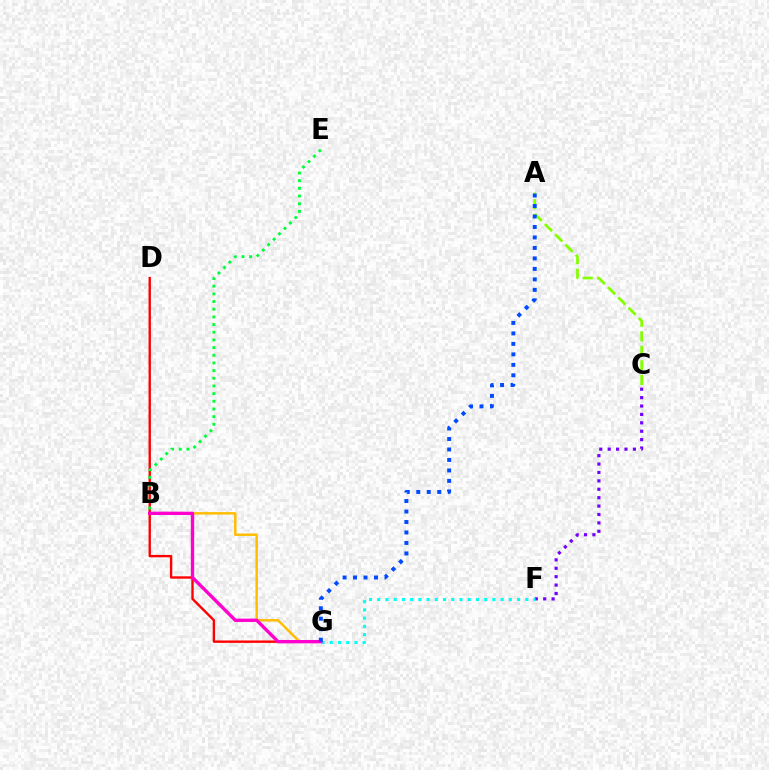{('C', 'F'): [{'color': '#7200ff', 'line_style': 'dotted', 'thickness': 2.28}], ('B', 'G'): [{'color': '#ffbd00', 'line_style': 'solid', 'thickness': 1.76}, {'color': '#ff00cf', 'line_style': 'solid', 'thickness': 2.41}], ('F', 'G'): [{'color': '#00fff6', 'line_style': 'dotted', 'thickness': 2.23}], ('D', 'G'): [{'color': '#ff0000', 'line_style': 'solid', 'thickness': 1.71}], ('A', 'C'): [{'color': '#84ff00', 'line_style': 'dashed', 'thickness': 1.97}], ('A', 'G'): [{'color': '#004bff', 'line_style': 'dotted', 'thickness': 2.85}], ('B', 'E'): [{'color': '#00ff39', 'line_style': 'dotted', 'thickness': 2.08}]}